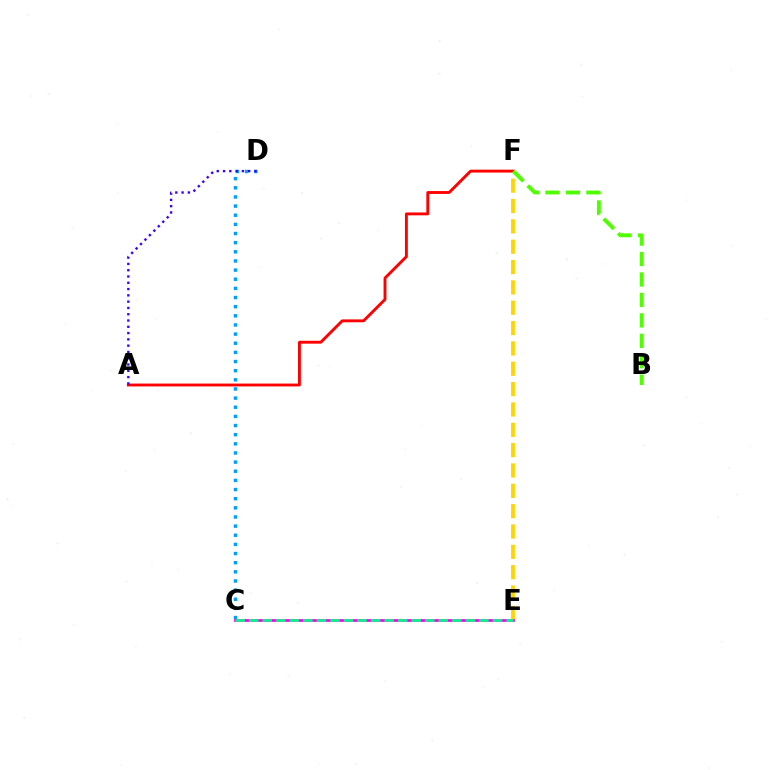{('C', 'D'): [{'color': '#009eff', 'line_style': 'dotted', 'thickness': 2.48}], ('E', 'F'): [{'color': '#ffd500', 'line_style': 'dashed', 'thickness': 2.76}], ('C', 'E'): [{'color': '#ff00ed', 'line_style': 'solid', 'thickness': 1.99}, {'color': '#00ff86', 'line_style': 'dashed', 'thickness': 1.84}], ('A', 'F'): [{'color': '#ff0000', 'line_style': 'solid', 'thickness': 2.07}], ('A', 'D'): [{'color': '#3700ff', 'line_style': 'dotted', 'thickness': 1.71}], ('B', 'F'): [{'color': '#4fff00', 'line_style': 'dashed', 'thickness': 2.78}]}